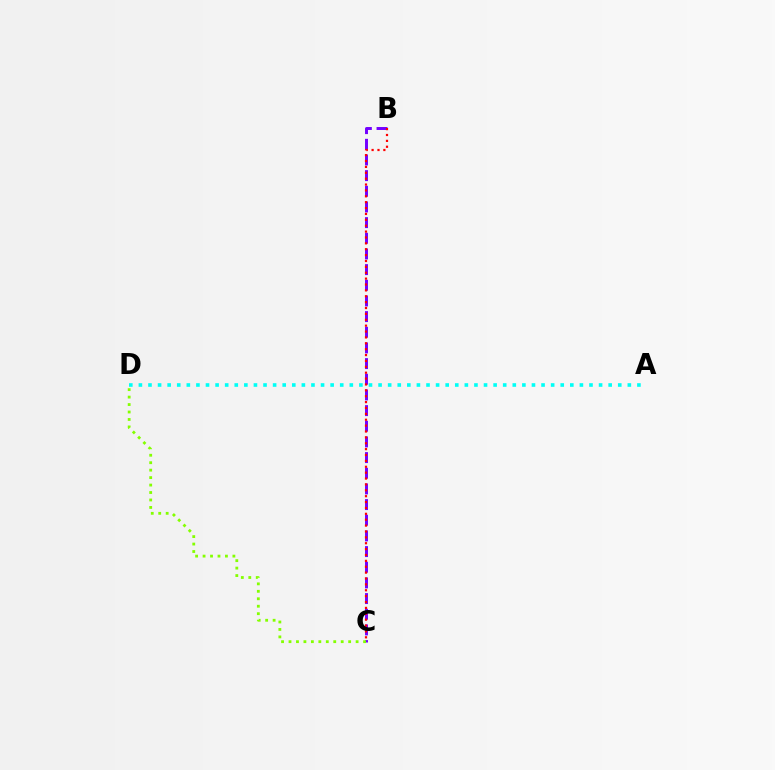{('B', 'C'): [{'color': '#7200ff', 'line_style': 'dashed', 'thickness': 2.13}, {'color': '#ff0000', 'line_style': 'dotted', 'thickness': 1.6}], ('A', 'D'): [{'color': '#00fff6', 'line_style': 'dotted', 'thickness': 2.6}], ('C', 'D'): [{'color': '#84ff00', 'line_style': 'dotted', 'thickness': 2.03}]}